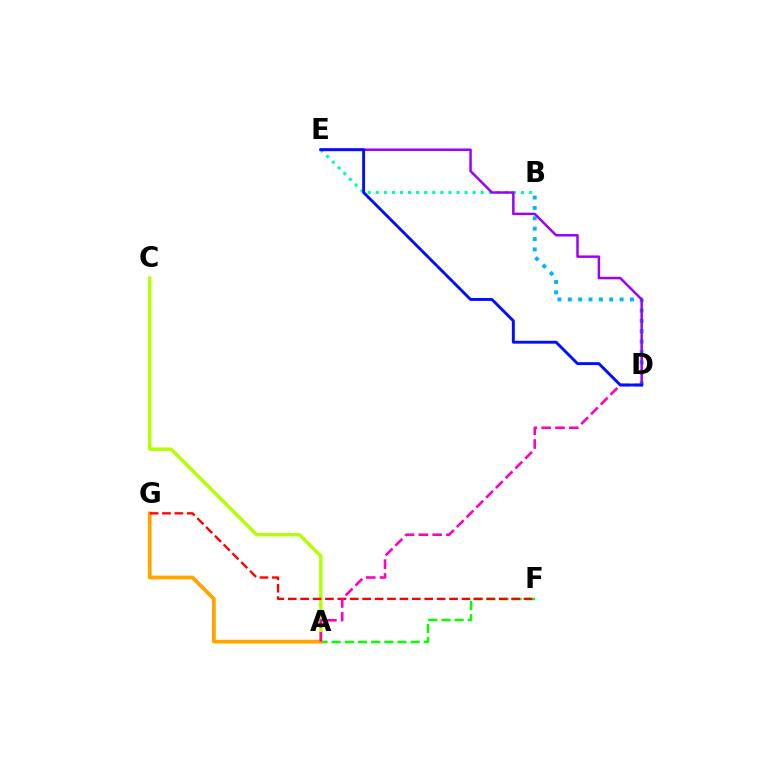{('A', 'C'): [{'color': '#b3ff00', 'line_style': 'solid', 'thickness': 2.45}], ('A', 'F'): [{'color': '#08ff00', 'line_style': 'dashed', 'thickness': 1.79}], ('A', 'G'): [{'color': '#ffa500', 'line_style': 'solid', 'thickness': 2.71}], ('B', 'D'): [{'color': '#00b5ff', 'line_style': 'dotted', 'thickness': 2.82}], ('B', 'E'): [{'color': '#00ff9d', 'line_style': 'dotted', 'thickness': 2.19}], ('F', 'G'): [{'color': '#ff0000', 'line_style': 'dashed', 'thickness': 1.69}], ('D', 'E'): [{'color': '#9b00ff', 'line_style': 'solid', 'thickness': 1.79}, {'color': '#0010ff', 'line_style': 'solid', 'thickness': 2.1}], ('A', 'D'): [{'color': '#ff00bd', 'line_style': 'dashed', 'thickness': 1.88}]}